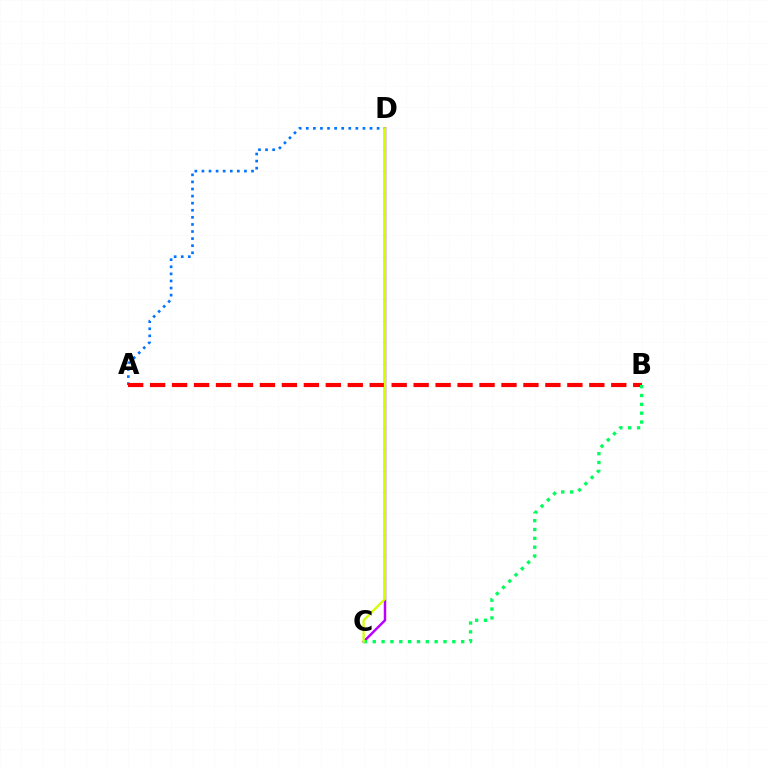{('A', 'D'): [{'color': '#0074ff', 'line_style': 'dotted', 'thickness': 1.92}], ('C', 'D'): [{'color': '#b900ff', 'line_style': 'solid', 'thickness': 1.77}, {'color': '#d1ff00', 'line_style': 'solid', 'thickness': 1.64}], ('A', 'B'): [{'color': '#ff0000', 'line_style': 'dashed', 'thickness': 2.98}], ('B', 'C'): [{'color': '#00ff5c', 'line_style': 'dotted', 'thickness': 2.4}]}